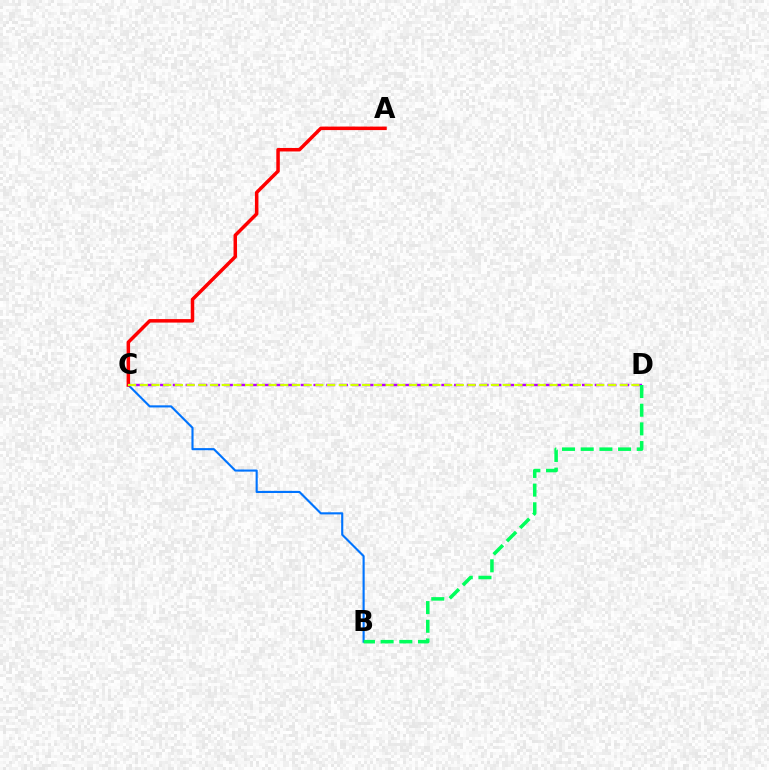{('B', 'C'): [{'color': '#0074ff', 'line_style': 'solid', 'thickness': 1.53}], ('A', 'C'): [{'color': '#ff0000', 'line_style': 'solid', 'thickness': 2.52}], ('C', 'D'): [{'color': '#b900ff', 'line_style': 'dashed', 'thickness': 1.74}, {'color': '#d1ff00', 'line_style': 'dashed', 'thickness': 1.59}], ('B', 'D'): [{'color': '#00ff5c', 'line_style': 'dashed', 'thickness': 2.54}]}